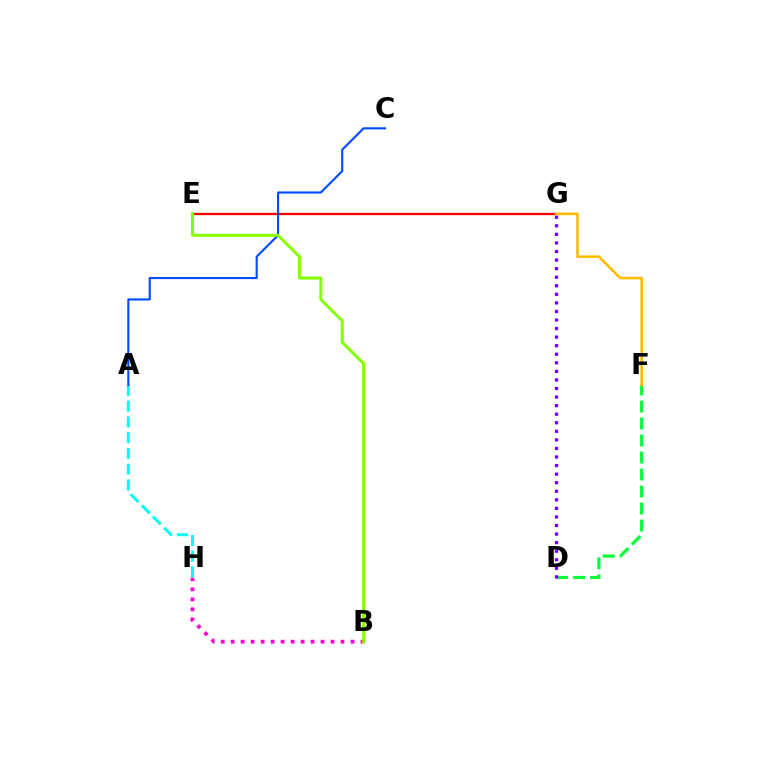{('B', 'H'): [{'color': '#ff00cf', 'line_style': 'dotted', 'thickness': 2.71}], ('E', 'G'): [{'color': '#ff0000', 'line_style': 'solid', 'thickness': 1.67}], ('A', 'H'): [{'color': '#00fff6', 'line_style': 'dashed', 'thickness': 2.14}], ('A', 'C'): [{'color': '#004bff', 'line_style': 'solid', 'thickness': 1.52}], ('B', 'E'): [{'color': '#84ff00', 'line_style': 'solid', 'thickness': 2.14}], ('D', 'F'): [{'color': '#00ff39', 'line_style': 'dashed', 'thickness': 2.31}], ('F', 'G'): [{'color': '#ffbd00', 'line_style': 'solid', 'thickness': 1.88}], ('D', 'G'): [{'color': '#7200ff', 'line_style': 'dotted', 'thickness': 2.33}]}